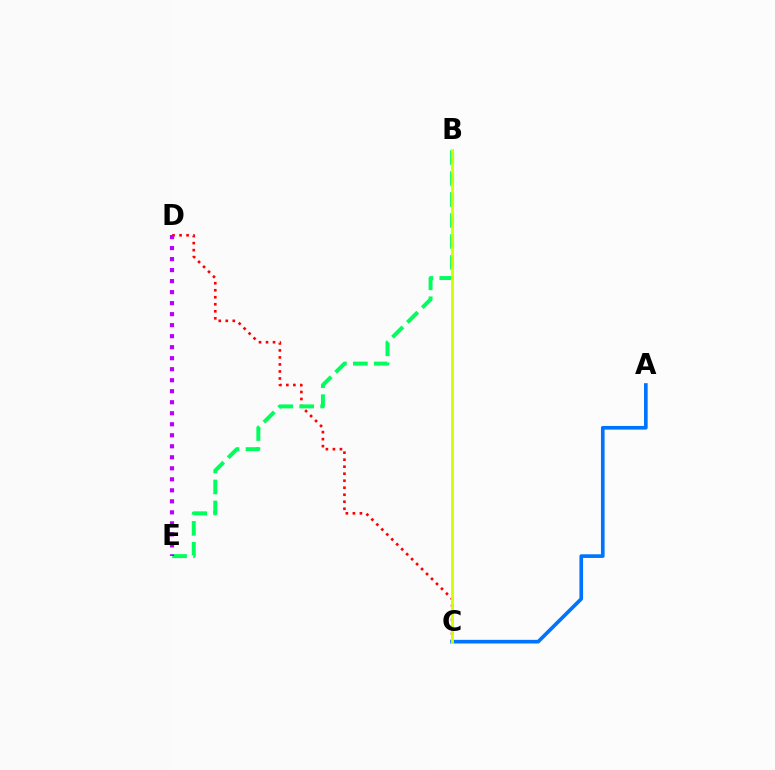{('C', 'D'): [{'color': '#ff0000', 'line_style': 'dotted', 'thickness': 1.91}], ('B', 'E'): [{'color': '#00ff5c', 'line_style': 'dashed', 'thickness': 2.85}], ('D', 'E'): [{'color': '#b900ff', 'line_style': 'dotted', 'thickness': 2.99}], ('A', 'C'): [{'color': '#0074ff', 'line_style': 'solid', 'thickness': 2.63}], ('B', 'C'): [{'color': '#d1ff00', 'line_style': 'solid', 'thickness': 2.07}]}